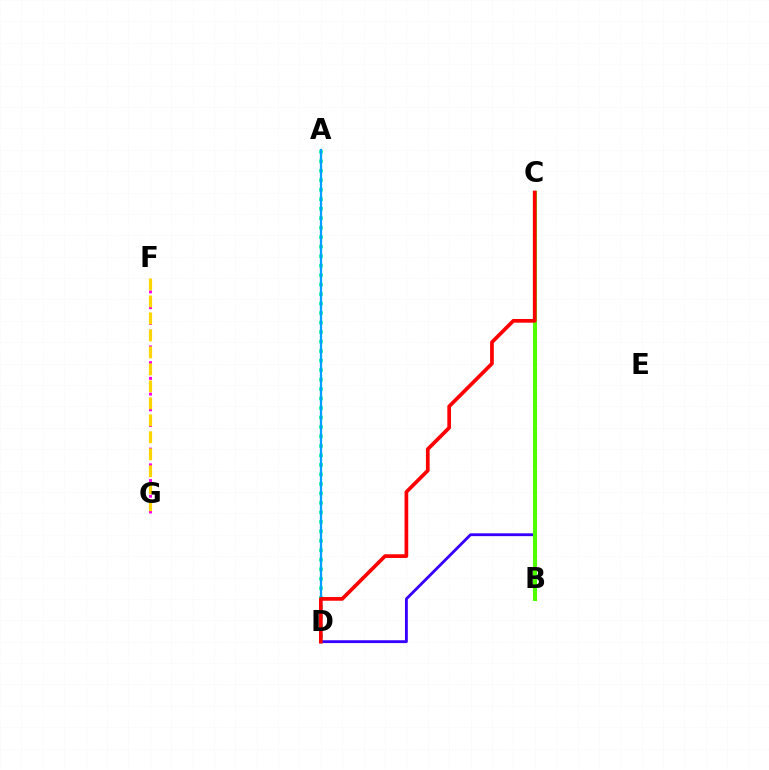{('A', 'D'): [{'color': '#00ff86', 'line_style': 'dotted', 'thickness': 2.58}, {'color': '#009eff', 'line_style': 'solid', 'thickness': 1.65}], ('C', 'D'): [{'color': '#3700ff', 'line_style': 'solid', 'thickness': 2.04}, {'color': '#ff0000', 'line_style': 'solid', 'thickness': 2.66}], ('F', 'G'): [{'color': '#ff00ed', 'line_style': 'dotted', 'thickness': 2.14}, {'color': '#ffd500', 'line_style': 'dashed', 'thickness': 2.31}], ('B', 'C'): [{'color': '#4fff00', 'line_style': 'solid', 'thickness': 2.95}]}